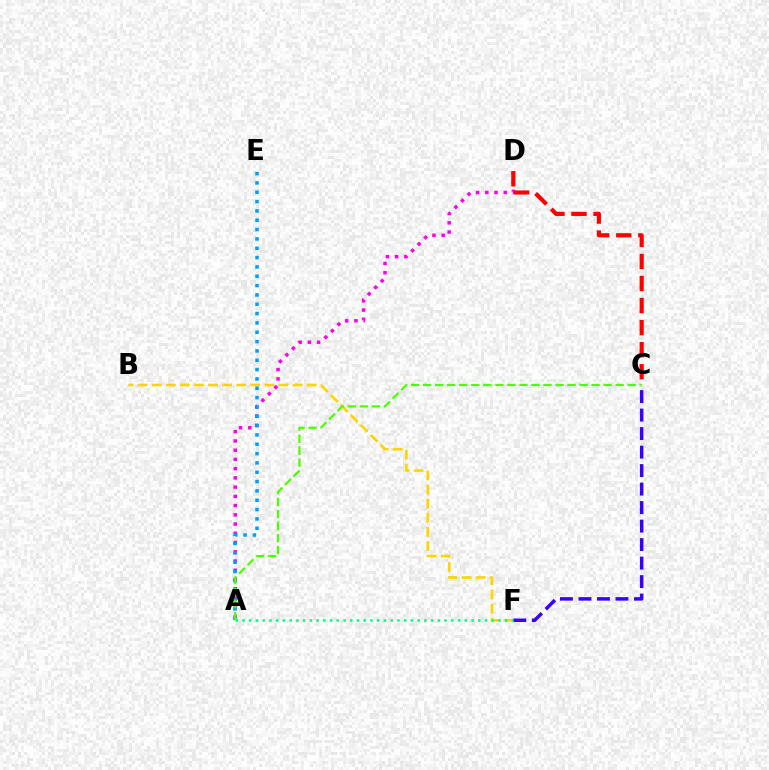{('B', 'F'): [{'color': '#ffd500', 'line_style': 'dashed', 'thickness': 1.91}], ('A', 'D'): [{'color': '#ff00ed', 'line_style': 'dotted', 'thickness': 2.51}], ('C', 'F'): [{'color': '#3700ff', 'line_style': 'dashed', 'thickness': 2.51}], ('C', 'D'): [{'color': '#ff0000', 'line_style': 'dashed', 'thickness': 3.0}], ('A', 'E'): [{'color': '#009eff', 'line_style': 'dotted', 'thickness': 2.54}], ('A', 'C'): [{'color': '#4fff00', 'line_style': 'dashed', 'thickness': 1.63}], ('A', 'F'): [{'color': '#00ff86', 'line_style': 'dotted', 'thickness': 1.83}]}